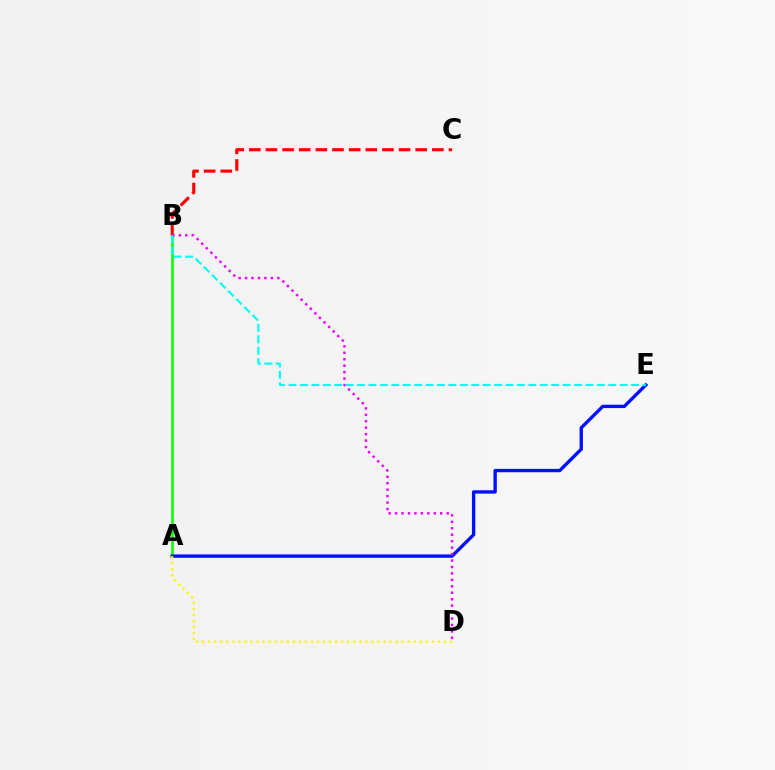{('A', 'B'): [{'color': '#08ff00', 'line_style': 'solid', 'thickness': 1.85}], ('B', 'C'): [{'color': '#ff0000', 'line_style': 'dashed', 'thickness': 2.26}], ('A', 'E'): [{'color': '#0010ff', 'line_style': 'solid', 'thickness': 2.41}], ('A', 'D'): [{'color': '#fcf500', 'line_style': 'dotted', 'thickness': 1.64}], ('B', 'D'): [{'color': '#ee00ff', 'line_style': 'dotted', 'thickness': 1.75}], ('B', 'E'): [{'color': '#00fff6', 'line_style': 'dashed', 'thickness': 1.55}]}